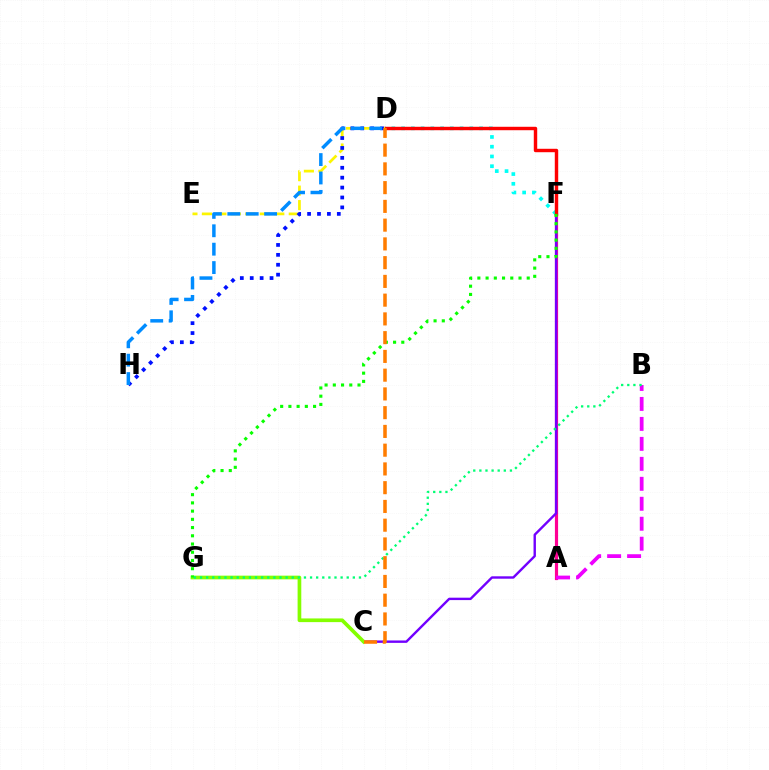{('A', 'F'): [{'color': '#ff0094', 'line_style': 'solid', 'thickness': 2.29}], ('C', 'F'): [{'color': '#7200ff', 'line_style': 'solid', 'thickness': 1.73}], ('D', 'F'): [{'color': '#00fff6', 'line_style': 'dotted', 'thickness': 2.65}, {'color': '#ff0000', 'line_style': 'solid', 'thickness': 2.47}], ('C', 'G'): [{'color': '#84ff00', 'line_style': 'solid', 'thickness': 2.66}], ('A', 'B'): [{'color': '#ee00ff', 'line_style': 'dashed', 'thickness': 2.71}], ('D', 'E'): [{'color': '#fcf500', 'line_style': 'dashed', 'thickness': 1.97}], ('B', 'G'): [{'color': '#00ff74', 'line_style': 'dotted', 'thickness': 1.66}], ('D', 'H'): [{'color': '#0010ff', 'line_style': 'dotted', 'thickness': 2.69}, {'color': '#008cff', 'line_style': 'dashed', 'thickness': 2.5}], ('F', 'G'): [{'color': '#08ff00', 'line_style': 'dotted', 'thickness': 2.24}], ('C', 'D'): [{'color': '#ff7c00', 'line_style': 'dashed', 'thickness': 2.55}]}